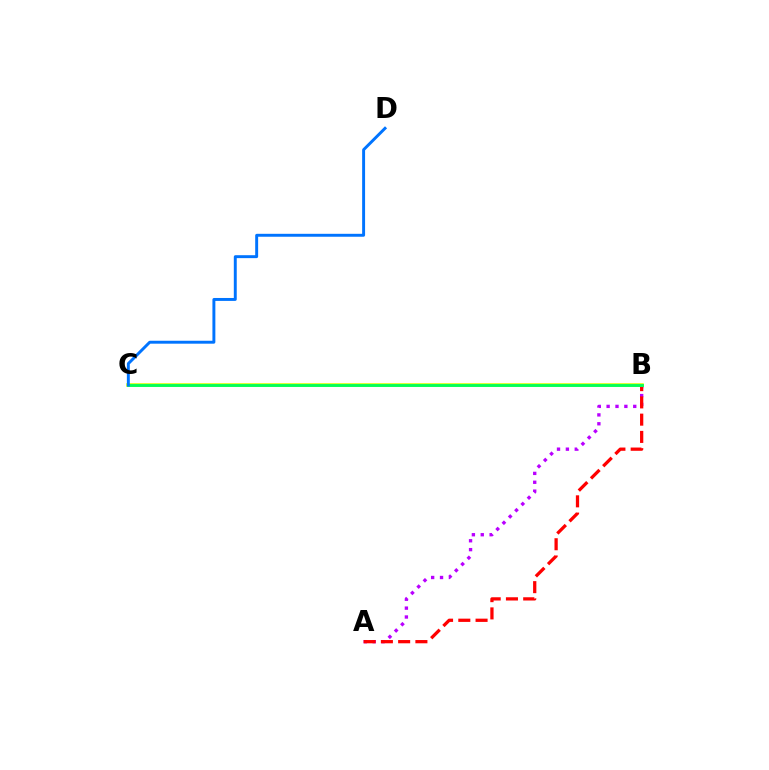{('A', 'B'): [{'color': '#b900ff', 'line_style': 'dotted', 'thickness': 2.41}, {'color': '#ff0000', 'line_style': 'dashed', 'thickness': 2.34}], ('B', 'C'): [{'color': '#d1ff00', 'line_style': 'solid', 'thickness': 2.56}, {'color': '#00ff5c', 'line_style': 'solid', 'thickness': 2.05}], ('C', 'D'): [{'color': '#0074ff', 'line_style': 'solid', 'thickness': 2.11}]}